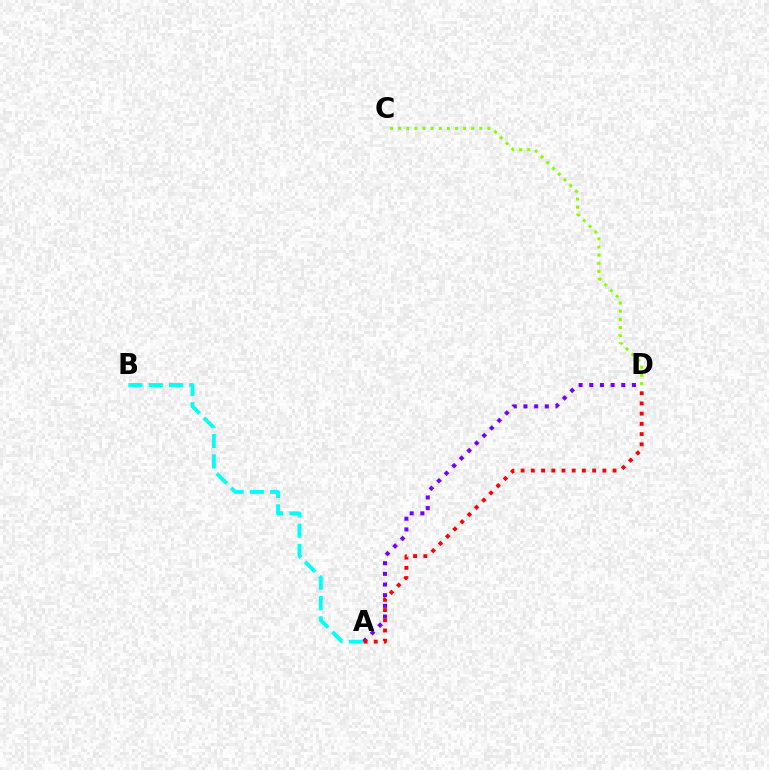{('A', 'D'): [{'color': '#7200ff', 'line_style': 'dotted', 'thickness': 2.9}, {'color': '#ff0000', 'line_style': 'dotted', 'thickness': 2.77}], ('C', 'D'): [{'color': '#84ff00', 'line_style': 'dotted', 'thickness': 2.2}], ('A', 'B'): [{'color': '#00fff6', 'line_style': 'dashed', 'thickness': 2.76}]}